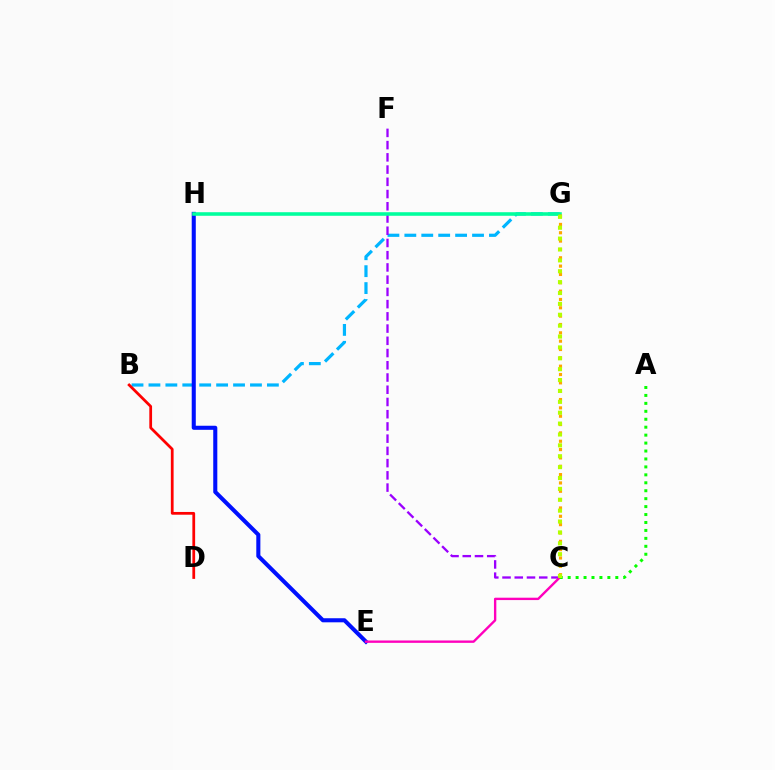{('B', 'G'): [{'color': '#00b5ff', 'line_style': 'dashed', 'thickness': 2.3}], ('C', 'F'): [{'color': '#9b00ff', 'line_style': 'dashed', 'thickness': 1.66}], ('B', 'D'): [{'color': '#ff0000', 'line_style': 'solid', 'thickness': 1.98}], ('E', 'H'): [{'color': '#0010ff', 'line_style': 'solid', 'thickness': 2.93}], ('G', 'H'): [{'color': '#00ff9d', 'line_style': 'solid', 'thickness': 2.57}], ('C', 'G'): [{'color': '#ffa500', 'line_style': 'dotted', 'thickness': 2.27}, {'color': '#b3ff00', 'line_style': 'dotted', 'thickness': 2.96}], ('C', 'E'): [{'color': '#ff00bd', 'line_style': 'solid', 'thickness': 1.71}], ('A', 'C'): [{'color': '#08ff00', 'line_style': 'dotted', 'thickness': 2.16}]}